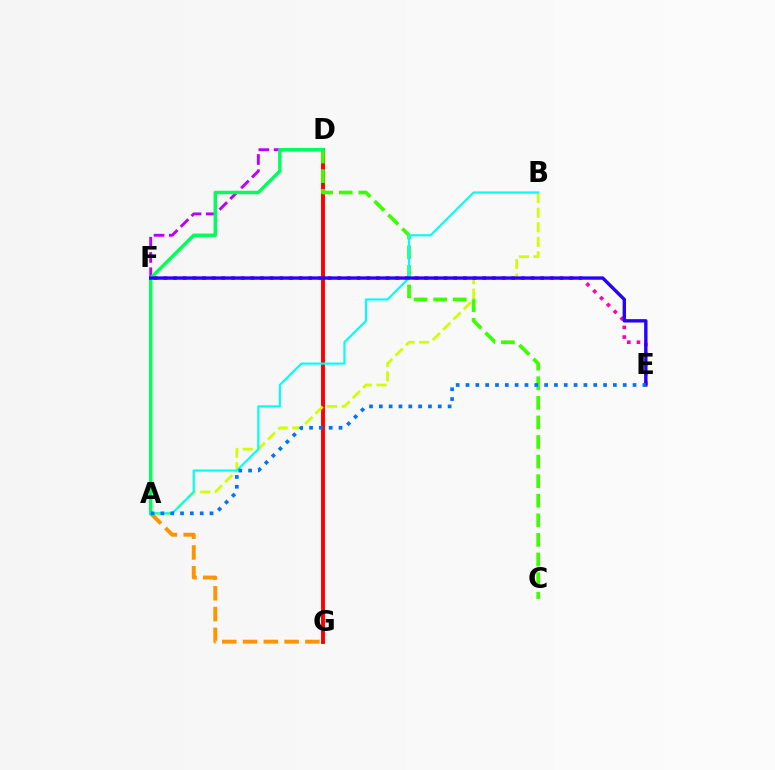{('D', 'G'): [{'color': '#ff0000', 'line_style': 'solid', 'thickness': 2.82}], ('C', 'D'): [{'color': '#3dff00', 'line_style': 'dashed', 'thickness': 2.66}], ('A', 'B'): [{'color': '#d1ff00', 'line_style': 'dashed', 'thickness': 1.98}, {'color': '#00fff6', 'line_style': 'solid', 'thickness': 1.55}], ('A', 'G'): [{'color': '#ff9400', 'line_style': 'dashed', 'thickness': 2.82}], ('D', 'F'): [{'color': '#b900ff', 'line_style': 'dashed', 'thickness': 2.07}], ('E', 'F'): [{'color': '#ff00ac', 'line_style': 'dotted', 'thickness': 2.63}, {'color': '#2500ff', 'line_style': 'solid', 'thickness': 2.43}], ('A', 'D'): [{'color': '#00ff5c', 'line_style': 'solid', 'thickness': 2.49}], ('A', 'E'): [{'color': '#0074ff', 'line_style': 'dotted', 'thickness': 2.67}]}